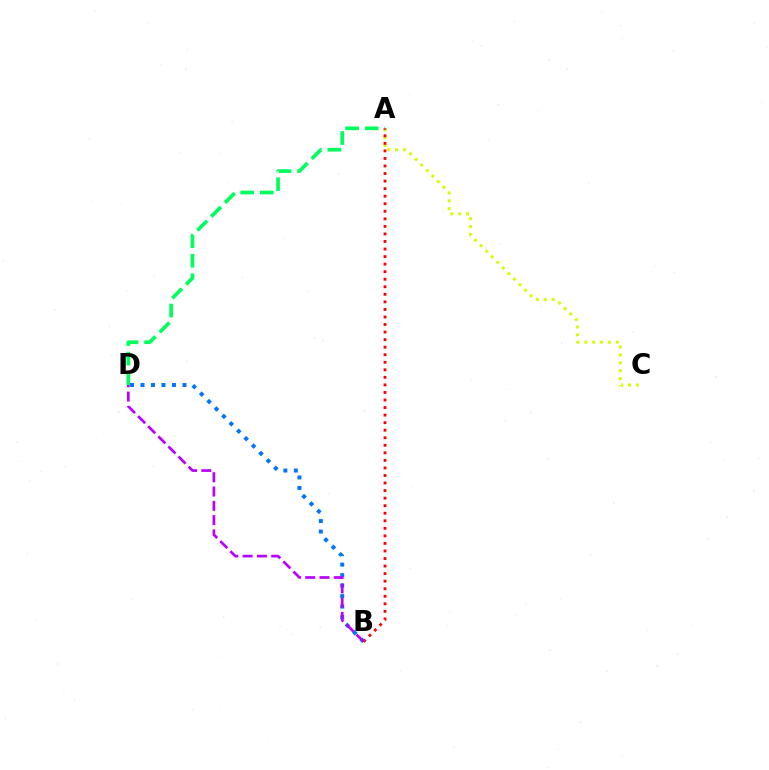{('A', 'C'): [{'color': '#d1ff00', 'line_style': 'dotted', 'thickness': 2.14}], ('A', 'D'): [{'color': '#00ff5c', 'line_style': 'dashed', 'thickness': 2.66}], ('A', 'B'): [{'color': '#ff0000', 'line_style': 'dotted', 'thickness': 2.05}], ('B', 'D'): [{'color': '#0074ff', 'line_style': 'dotted', 'thickness': 2.85}, {'color': '#b900ff', 'line_style': 'dashed', 'thickness': 1.94}]}